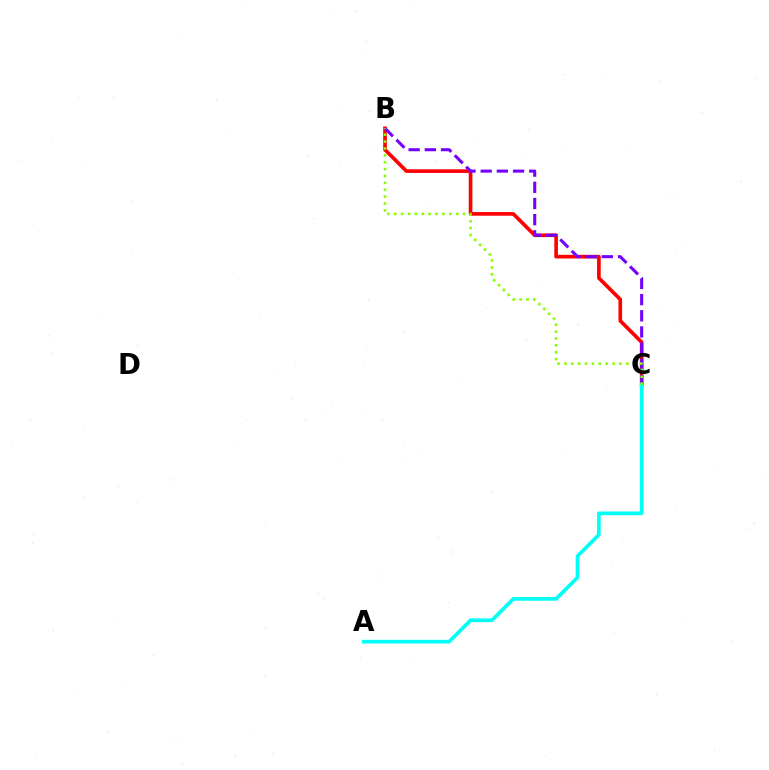{('B', 'C'): [{'color': '#ff0000', 'line_style': 'solid', 'thickness': 2.63}, {'color': '#7200ff', 'line_style': 'dashed', 'thickness': 2.2}, {'color': '#84ff00', 'line_style': 'dotted', 'thickness': 1.87}], ('A', 'C'): [{'color': '#00fff6', 'line_style': 'solid', 'thickness': 2.66}]}